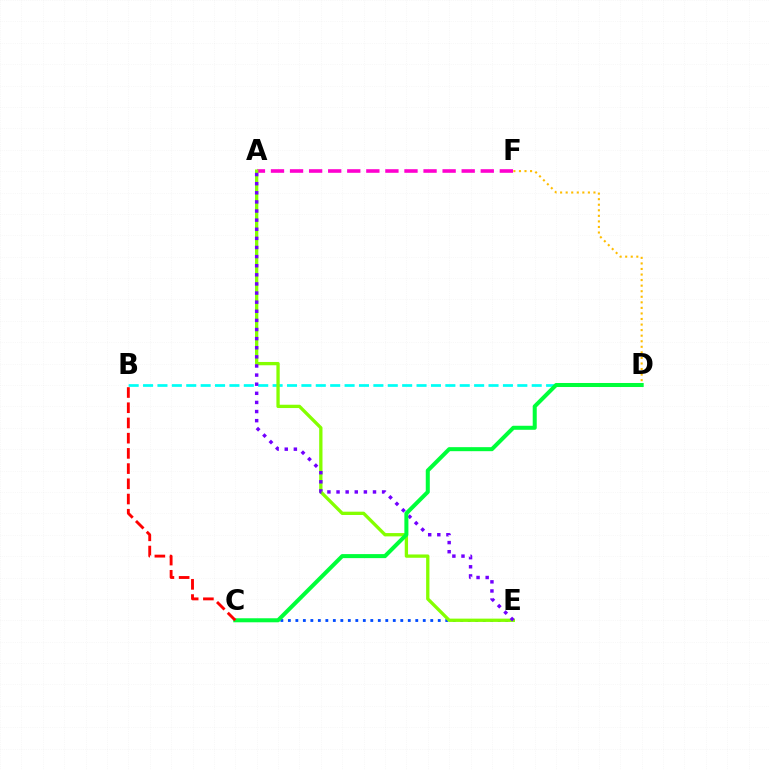{('D', 'F'): [{'color': '#ffbd00', 'line_style': 'dotted', 'thickness': 1.51}], ('C', 'E'): [{'color': '#004bff', 'line_style': 'dotted', 'thickness': 2.04}], ('A', 'F'): [{'color': '#ff00cf', 'line_style': 'dashed', 'thickness': 2.59}], ('B', 'D'): [{'color': '#00fff6', 'line_style': 'dashed', 'thickness': 1.96}], ('A', 'E'): [{'color': '#84ff00', 'line_style': 'solid', 'thickness': 2.38}, {'color': '#7200ff', 'line_style': 'dotted', 'thickness': 2.48}], ('C', 'D'): [{'color': '#00ff39', 'line_style': 'solid', 'thickness': 2.9}], ('B', 'C'): [{'color': '#ff0000', 'line_style': 'dashed', 'thickness': 2.07}]}